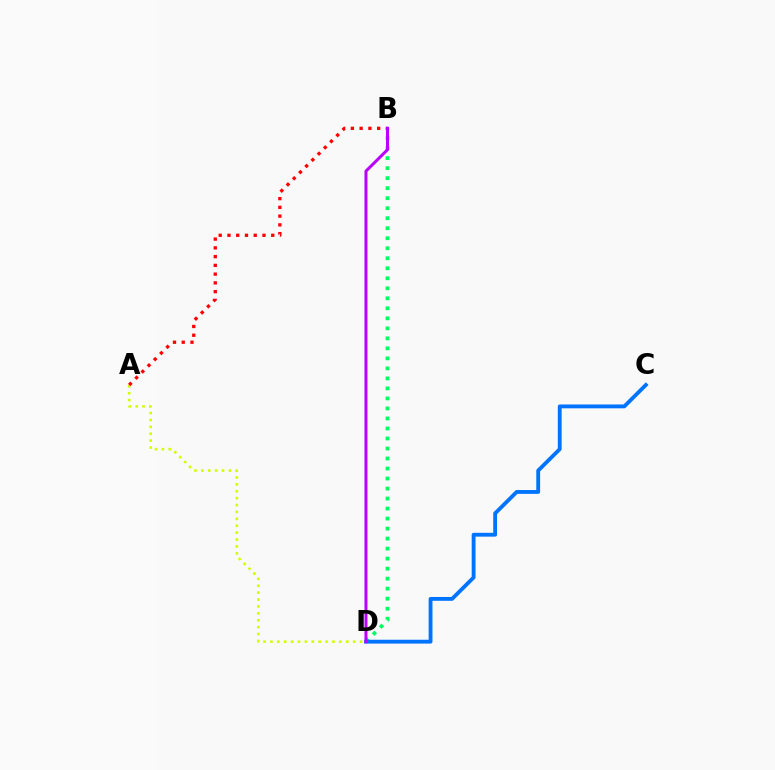{('A', 'D'): [{'color': '#d1ff00', 'line_style': 'dotted', 'thickness': 1.87}], ('B', 'D'): [{'color': '#00ff5c', 'line_style': 'dotted', 'thickness': 2.72}, {'color': '#b900ff', 'line_style': 'solid', 'thickness': 2.16}], ('C', 'D'): [{'color': '#0074ff', 'line_style': 'solid', 'thickness': 2.76}], ('A', 'B'): [{'color': '#ff0000', 'line_style': 'dotted', 'thickness': 2.38}]}